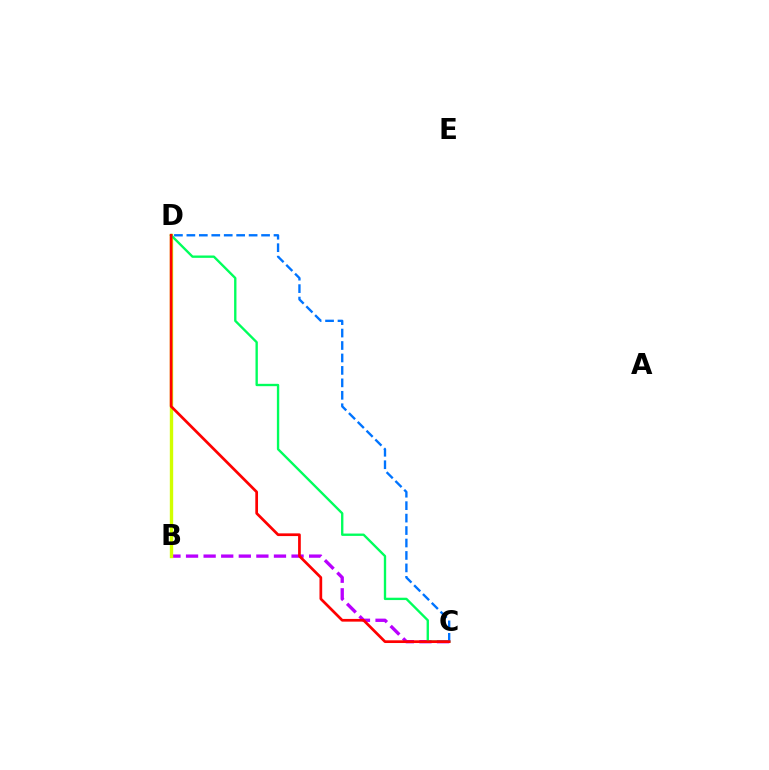{('B', 'C'): [{'color': '#b900ff', 'line_style': 'dashed', 'thickness': 2.39}], ('B', 'D'): [{'color': '#d1ff00', 'line_style': 'solid', 'thickness': 2.43}], ('C', 'D'): [{'color': '#00ff5c', 'line_style': 'solid', 'thickness': 1.7}, {'color': '#0074ff', 'line_style': 'dashed', 'thickness': 1.69}, {'color': '#ff0000', 'line_style': 'solid', 'thickness': 1.95}]}